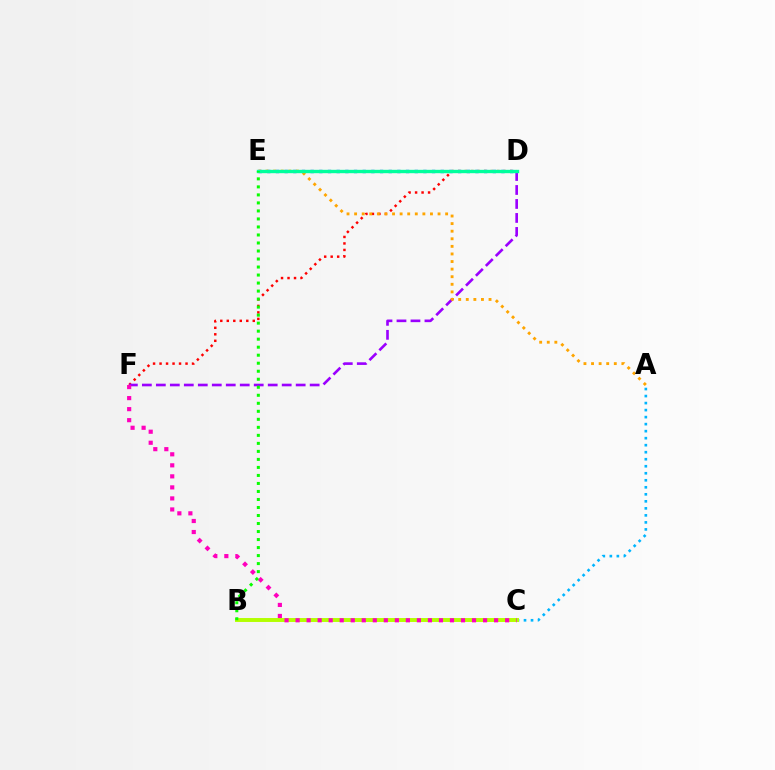{('A', 'C'): [{'color': '#00b5ff', 'line_style': 'dotted', 'thickness': 1.91}], ('B', 'C'): [{'color': '#b3ff00', 'line_style': 'solid', 'thickness': 2.83}], ('D', 'E'): [{'color': '#0010ff', 'line_style': 'dotted', 'thickness': 2.36}, {'color': '#00ff9d', 'line_style': 'solid', 'thickness': 2.43}], ('D', 'F'): [{'color': '#ff0000', 'line_style': 'dotted', 'thickness': 1.77}, {'color': '#9b00ff', 'line_style': 'dashed', 'thickness': 1.9}], ('C', 'F'): [{'color': '#ff00bd', 'line_style': 'dotted', 'thickness': 3.0}], ('A', 'E'): [{'color': '#ffa500', 'line_style': 'dotted', 'thickness': 2.06}], ('B', 'E'): [{'color': '#08ff00', 'line_style': 'dotted', 'thickness': 2.18}]}